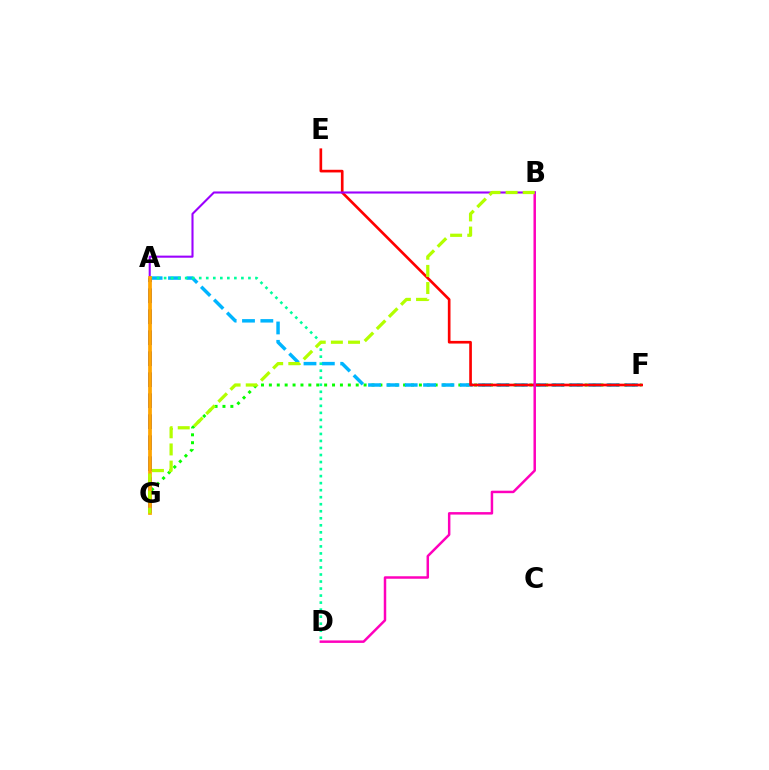{('F', 'G'): [{'color': '#08ff00', 'line_style': 'dotted', 'thickness': 2.15}], ('A', 'F'): [{'color': '#00b5ff', 'line_style': 'dashed', 'thickness': 2.49}], ('E', 'F'): [{'color': '#ff0000', 'line_style': 'solid', 'thickness': 1.92}], ('A', 'D'): [{'color': '#00ff9d', 'line_style': 'dotted', 'thickness': 1.91}], ('B', 'D'): [{'color': '#ff00bd', 'line_style': 'solid', 'thickness': 1.79}], ('A', 'G'): [{'color': '#0010ff', 'line_style': 'dashed', 'thickness': 2.85}, {'color': '#ffa500', 'line_style': 'solid', 'thickness': 2.69}], ('A', 'B'): [{'color': '#9b00ff', 'line_style': 'solid', 'thickness': 1.51}], ('B', 'G'): [{'color': '#b3ff00', 'line_style': 'dashed', 'thickness': 2.33}]}